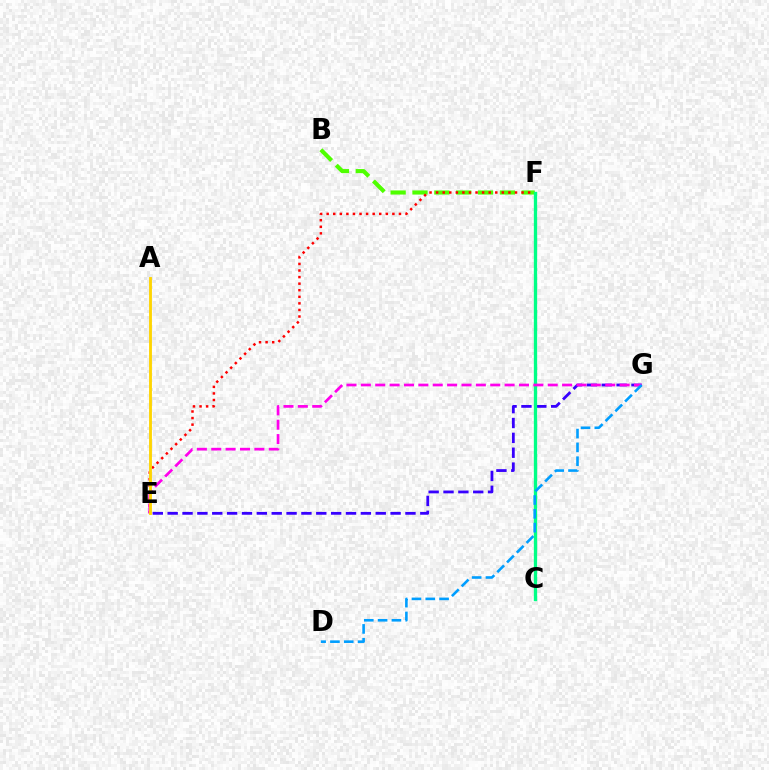{('B', 'F'): [{'color': '#4fff00', 'line_style': 'dashed', 'thickness': 2.97}], ('E', 'G'): [{'color': '#3700ff', 'line_style': 'dashed', 'thickness': 2.02}, {'color': '#ff00ed', 'line_style': 'dashed', 'thickness': 1.95}], ('E', 'F'): [{'color': '#ff0000', 'line_style': 'dotted', 'thickness': 1.79}], ('C', 'F'): [{'color': '#00ff86', 'line_style': 'solid', 'thickness': 2.39}], ('A', 'E'): [{'color': '#ffd500', 'line_style': 'solid', 'thickness': 2.05}], ('D', 'G'): [{'color': '#009eff', 'line_style': 'dashed', 'thickness': 1.88}]}